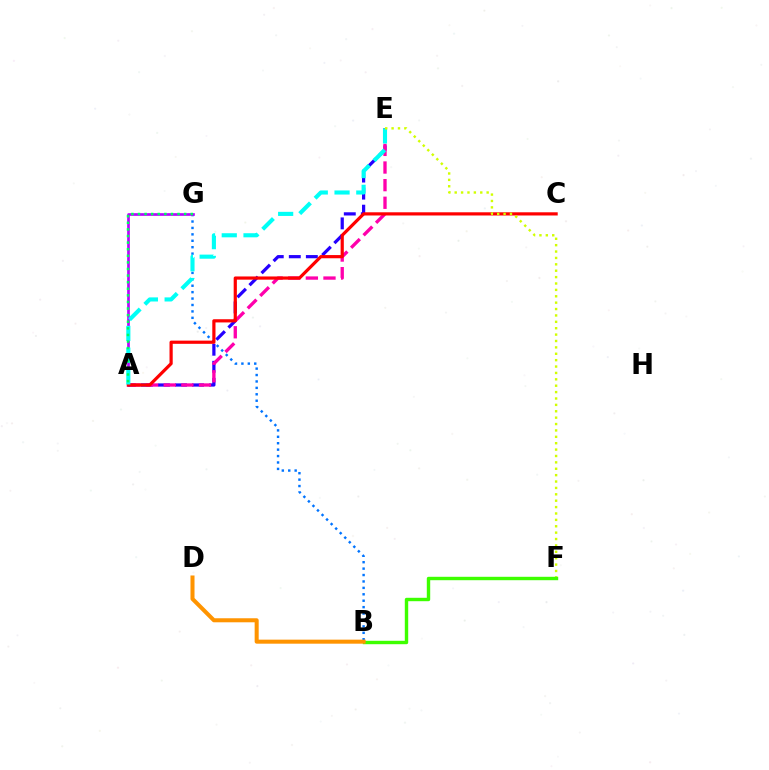{('B', 'G'): [{'color': '#0074ff', 'line_style': 'dotted', 'thickness': 1.74}], ('A', 'G'): [{'color': '#b900ff', 'line_style': 'solid', 'thickness': 1.92}, {'color': '#00ff5c', 'line_style': 'dotted', 'thickness': 1.79}], ('A', 'E'): [{'color': '#2500ff', 'line_style': 'dashed', 'thickness': 2.32}, {'color': '#ff00ac', 'line_style': 'dashed', 'thickness': 2.39}, {'color': '#00fff6', 'line_style': 'dashed', 'thickness': 2.95}], ('A', 'C'): [{'color': '#ff0000', 'line_style': 'solid', 'thickness': 2.3}], ('E', 'F'): [{'color': '#d1ff00', 'line_style': 'dotted', 'thickness': 1.74}], ('B', 'F'): [{'color': '#3dff00', 'line_style': 'solid', 'thickness': 2.45}], ('B', 'D'): [{'color': '#ff9400', 'line_style': 'solid', 'thickness': 2.9}]}